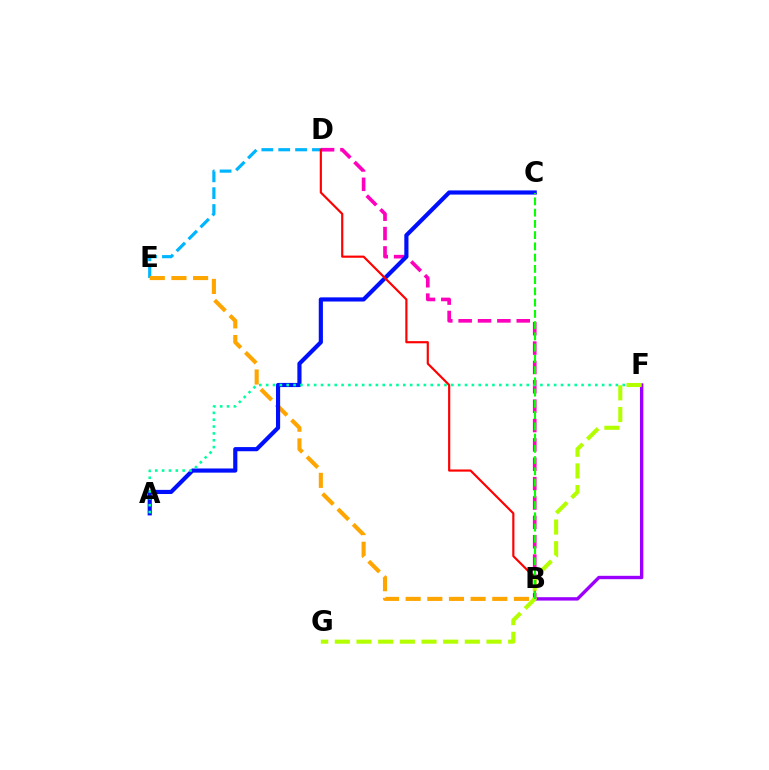{('D', 'E'): [{'color': '#00b5ff', 'line_style': 'dashed', 'thickness': 2.29}], ('B', 'E'): [{'color': '#ffa500', 'line_style': 'dashed', 'thickness': 2.94}], ('B', 'D'): [{'color': '#ff00bd', 'line_style': 'dashed', 'thickness': 2.63}, {'color': '#ff0000', 'line_style': 'solid', 'thickness': 1.56}], ('A', 'C'): [{'color': '#0010ff', 'line_style': 'solid', 'thickness': 2.99}], ('B', 'F'): [{'color': '#9b00ff', 'line_style': 'solid', 'thickness': 2.43}], ('A', 'F'): [{'color': '#00ff9d', 'line_style': 'dotted', 'thickness': 1.86}], ('F', 'G'): [{'color': '#b3ff00', 'line_style': 'dashed', 'thickness': 2.94}], ('B', 'C'): [{'color': '#08ff00', 'line_style': 'dashed', 'thickness': 1.53}]}